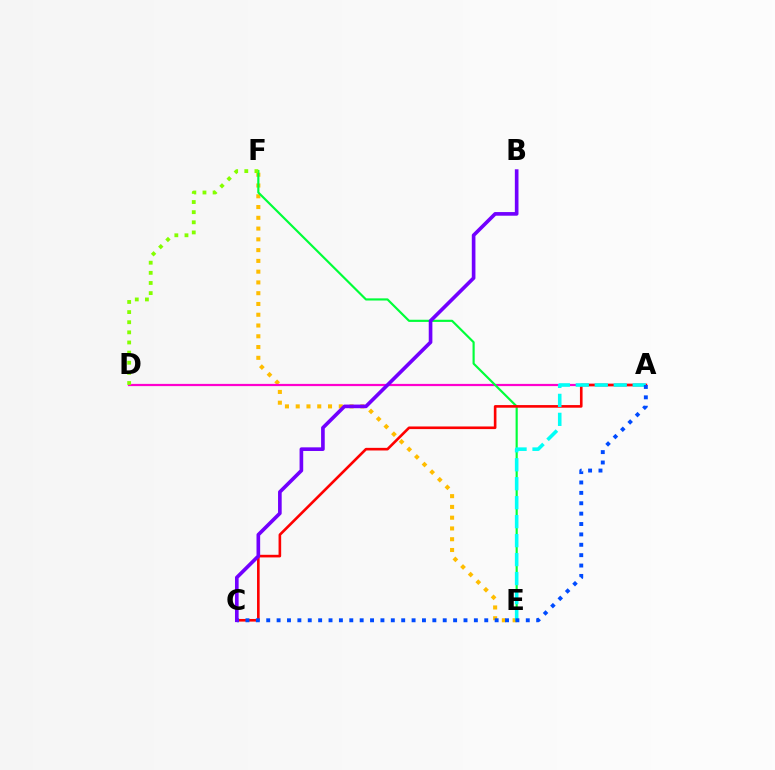{('E', 'F'): [{'color': '#ffbd00', 'line_style': 'dotted', 'thickness': 2.93}, {'color': '#00ff39', 'line_style': 'solid', 'thickness': 1.55}], ('A', 'D'): [{'color': '#ff00cf', 'line_style': 'solid', 'thickness': 1.59}], ('A', 'C'): [{'color': '#ff0000', 'line_style': 'solid', 'thickness': 1.89}, {'color': '#004bff', 'line_style': 'dotted', 'thickness': 2.82}], ('A', 'E'): [{'color': '#00fff6', 'line_style': 'dashed', 'thickness': 2.58}], ('D', 'F'): [{'color': '#84ff00', 'line_style': 'dotted', 'thickness': 2.75}], ('B', 'C'): [{'color': '#7200ff', 'line_style': 'solid', 'thickness': 2.63}]}